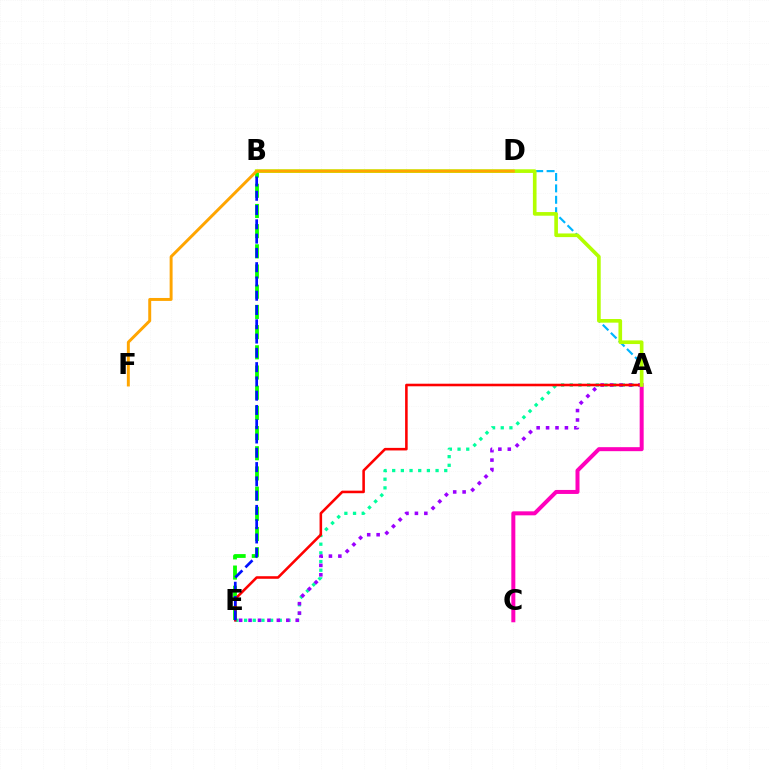{('A', 'E'): [{'color': '#00ff9d', 'line_style': 'dotted', 'thickness': 2.36}, {'color': '#9b00ff', 'line_style': 'dotted', 'thickness': 2.56}, {'color': '#ff0000', 'line_style': 'solid', 'thickness': 1.85}], ('A', 'B'): [{'color': '#00b5ff', 'line_style': 'dashed', 'thickness': 1.55}, {'color': '#b3ff00', 'line_style': 'solid', 'thickness': 2.63}], ('B', 'E'): [{'color': '#08ff00', 'line_style': 'dashed', 'thickness': 2.74}, {'color': '#0010ff', 'line_style': 'dashed', 'thickness': 1.94}], ('A', 'C'): [{'color': '#ff00bd', 'line_style': 'solid', 'thickness': 2.88}], ('D', 'F'): [{'color': '#ffa500', 'line_style': 'solid', 'thickness': 2.12}]}